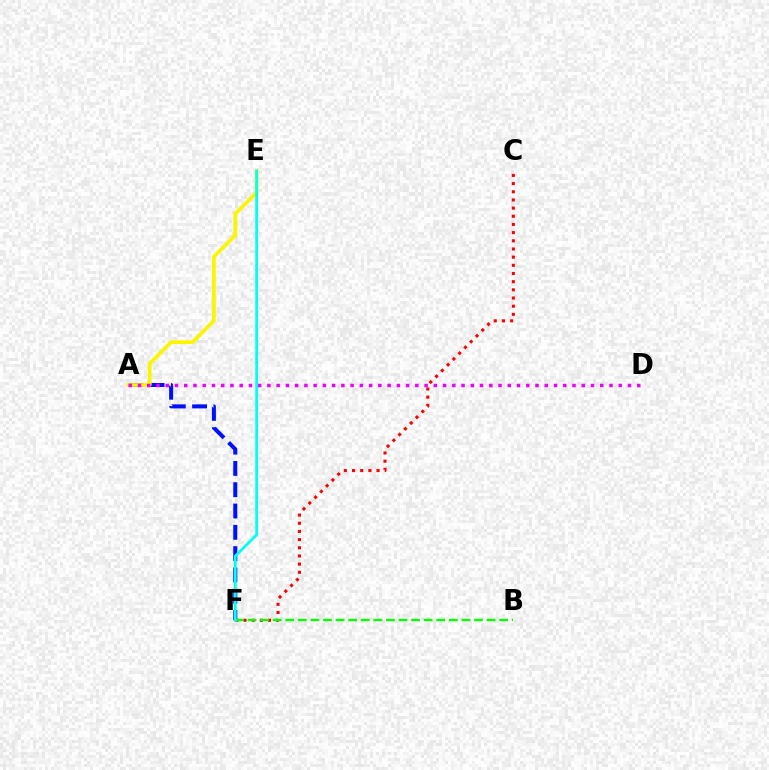{('A', 'F'): [{'color': '#0010ff', 'line_style': 'dashed', 'thickness': 2.89}], ('A', 'E'): [{'color': '#fcf500', 'line_style': 'solid', 'thickness': 2.67}], ('A', 'D'): [{'color': '#ee00ff', 'line_style': 'dotted', 'thickness': 2.51}], ('C', 'F'): [{'color': '#ff0000', 'line_style': 'dotted', 'thickness': 2.22}], ('B', 'F'): [{'color': '#08ff00', 'line_style': 'dashed', 'thickness': 1.71}], ('E', 'F'): [{'color': '#00fff6', 'line_style': 'solid', 'thickness': 2.01}]}